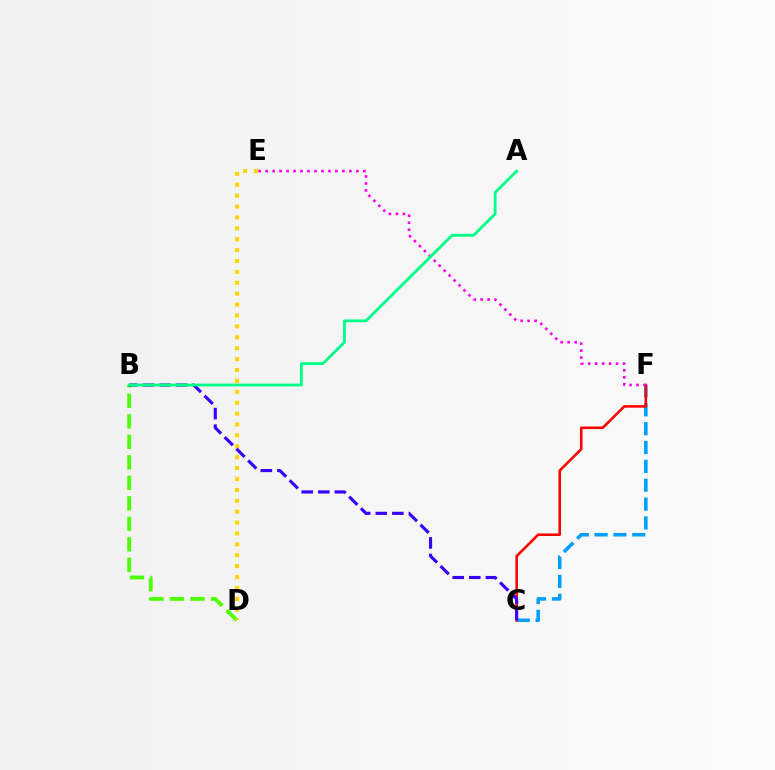{('B', 'D'): [{'color': '#4fff00', 'line_style': 'dashed', 'thickness': 2.78}], ('C', 'F'): [{'color': '#009eff', 'line_style': 'dashed', 'thickness': 2.56}, {'color': '#ff0000', 'line_style': 'solid', 'thickness': 1.85}], ('D', 'E'): [{'color': '#ffd500', 'line_style': 'dotted', 'thickness': 2.96}], ('B', 'C'): [{'color': '#3700ff', 'line_style': 'dashed', 'thickness': 2.25}], ('E', 'F'): [{'color': '#ff00ed', 'line_style': 'dotted', 'thickness': 1.9}], ('A', 'B'): [{'color': '#00ff86', 'line_style': 'solid', 'thickness': 2.03}]}